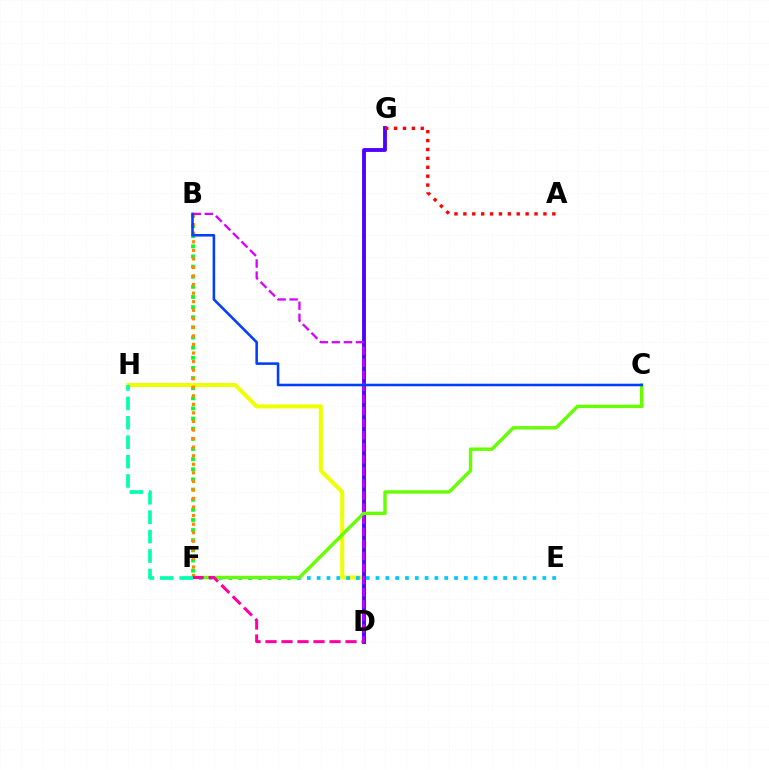{('D', 'H'): [{'color': '#eeff00', 'line_style': 'solid', 'thickness': 2.91}], ('D', 'G'): [{'color': '#4f00ff', 'line_style': 'solid', 'thickness': 2.77}], ('A', 'G'): [{'color': '#ff0000', 'line_style': 'dotted', 'thickness': 2.42}], ('B', 'F'): [{'color': '#00ff27', 'line_style': 'dotted', 'thickness': 2.75}, {'color': '#ff8800', 'line_style': 'dotted', 'thickness': 2.32}], ('E', 'F'): [{'color': '#00c7ff', 'line_style': 'dotted', 'thickness': 2.67}], ('C', 'F'): [{'color': '#66ff00', 'line_style': 'solid', 'thickness': 2.44}], ('D', 'F'): [{'color': '#ff00a0', 'line_style': 'dashed', 'thickness': 2.17}], ('B', 'D'): [{'color': '#d600ff', 'line_style': 'dashed', 'thickness': 1.64}], ('F', 'H'): [{'color': '#00ffaf', 'line_style': 'dashed', 'thickness': 2.64}], ('B', 'C'): [{'color': '#003fff', 'line_style': 'solid', 'thickness': 1.85}]}